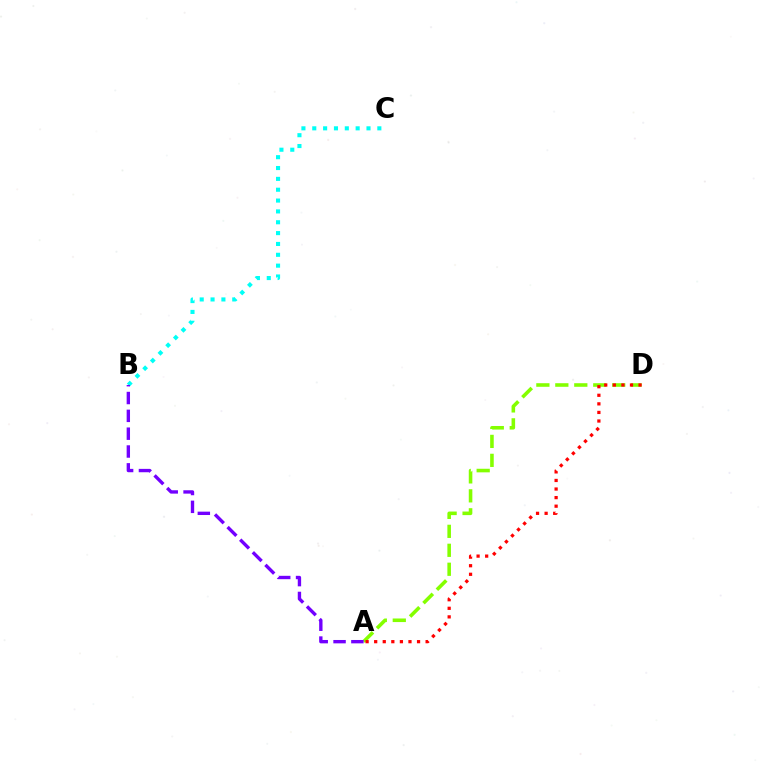{('A', 'D'): [{'color': '#84ff00', 'line_style': 'dashed', 'thickness': 2.58}, {'color': '#ff0000', 'line_style': 'dotted', 'thickness': 2.33}], ('B', 'C'): [{'color': '#00fff6', 'line_style': 'dotted', 'thickness': 2.95}], ('A', 'B'): [{'color': '#7200ff', 'line_style': 'dashed', 'thickness': 2.42}]}